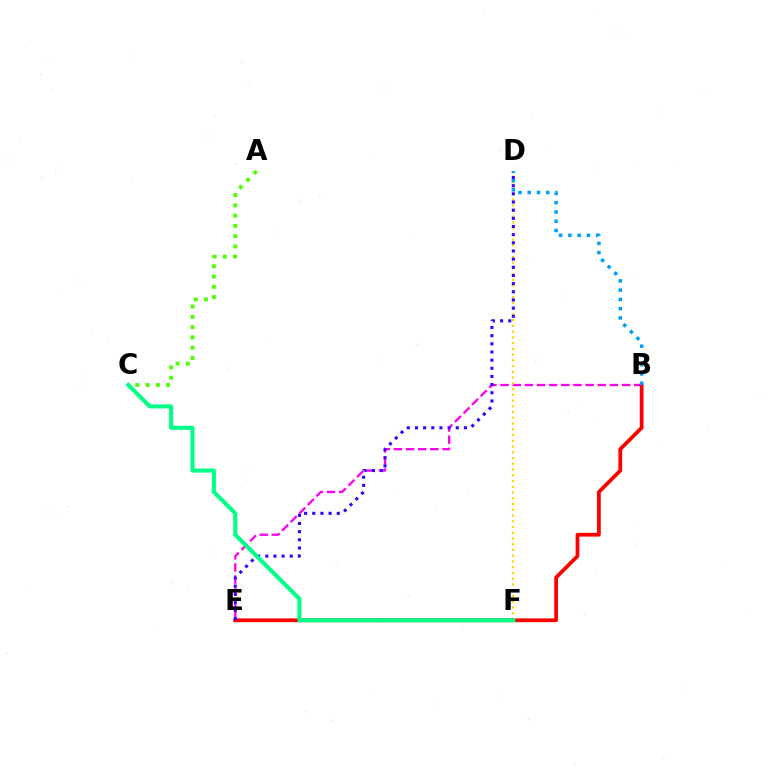{('B', 'E'): [{'color': '#ff00ed', 'line_style': 'dashed', 'thickness': 1.65}, {'color': '#ff0000', 'line_style': 'solid', 'thickness': 2.7}], ('D', 'F'): [{'color': '#ffd500', 'line_style': 'dotted', 'thickness': 1.56}], ('A', 'C'): [{'color': '#4fff00', 'line_style': 'dotted', 'thickness': 2.79}], ('B', 'D'): [{'color': '#009eff', 'line_style': 'dotted', 'thickness': 2.52}], ('D', 'E'): [{'color': '#3700ff', 'line_style': 'dotted', 'thickness': 2.22}], ('C', 'F'): [{'color': '#00ff86', 'line_style': 'solid', 'thickness': 2.94}]}